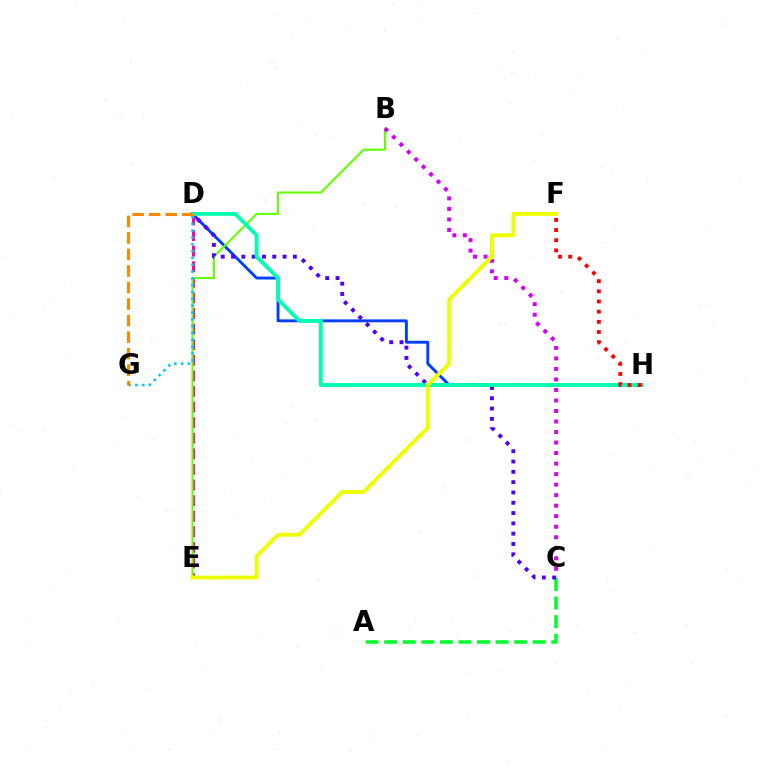{('D', 'H'): [{'color': '#003fff', 'line_style': 'solid', 'thickness': 2.08}, {'color': '#00ffaf', 'line_style': 'solid', 'thickness': 2.77}], ('A', 'C'): [{'color': '#00ff27', 'line_style': 'dashed', 'thickness': 2.52}], ('D', 'E'): [{'color': '#ff00a0', 'line_style': 'dashed', 'thickness': 2.12}], ('B', 'E'): [{'color': '#66ff00', 'line_style': 'solid', 'thickness': 1.52}], ('C', 'D'): [{'color': '#4f00ff', 'line_style': 'dotted', 'thickness': 2.8}], ('B', 'C'): [{'color': '#d600ff', 'line_style': 'dotted', 'thickness': 2.86}], ('D', 'G'): [{'color': '#00c7ff', 'line_style': 'dotted', 'thickness': 1.85}, {'color': '#ff8800', 'line_style': 'dashed', 'thickness': 2.25}], ('E', 'F'): [{'color': '#eeff00', 'line_style': 'solid', 'thickness': 2.79}], ('F', 'H'): [{'color': '#ff0000', 'line_style': 'dotted', 'thickness': 2.76}]}